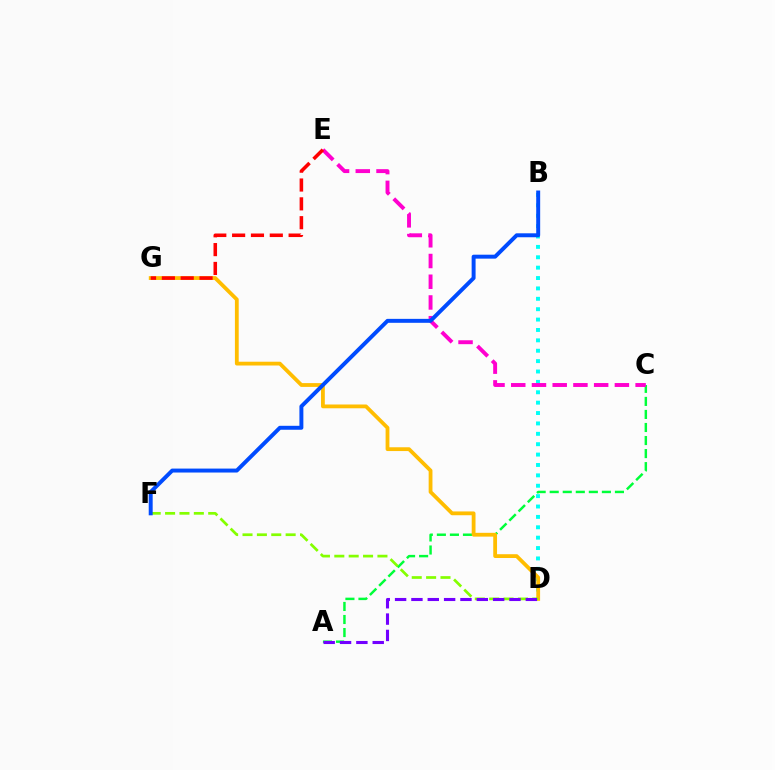{('A', 'C'): [{'color': '#00ff39', 'line_style': 'dashed', 'thickness': 1.77}], ('B', 'D'): [{'color': '#00fff6', 'line_style': 'dotted', 'thickness': 2.82}], ('D', 'G'): [{'color': '#ffbd00', 'line_style': 'solid', 'thickness': 2.73}], ('C', 'E'): [{'color': '#ff00cf', 'line_style': 'dashed', 'thickness': 2.82}], ('D', 'F'): [{'color': '#84ff00', 'line_style': 'dashed', 'thickness': 1.95}], ('B', 'F'): [{'color': '#004bff', 'line_style': 'solid', 'thickness': 2.84}], ('A', 'D'): [{'color': '#7200ff', 'line_style': 'dashed', 'thickness': 2.22}], ('E', 'G'): [{'color': '#ff0000', 'line_style': 'dashed', 'thickness': 2.56}]}